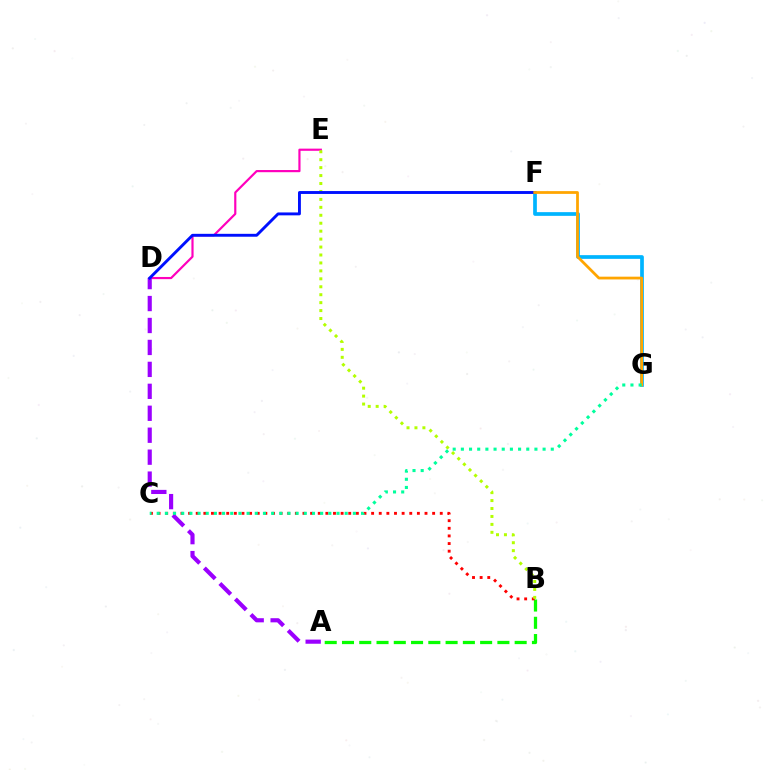{('F', 'G'): [{'color': '#00b5ff', 'line_style': 'solid', 'thickness': 2.66}, {'color': '#ffa500', 'line_style': 'solid', 'thickness': 1.99}], ('A', 'B'): [{'color': '#08ff00', 'line_style': 'dashed', 'thickness': 2.35}], ('B', 'C'): [{'color': '#ff0000', 'line_style': 'dotted', 'thickness': 2.07}], ('D', 'E'): [{'color': '#ff00bd', 'line_style': 'solid', 'thickness': 1.57}], ('B', 'E'): [{'color': '#b3ff00', 'line_style': 'dotted', 'thickness': 2.16}], ('A', 'D'): [{'color': '#9b00ff', 'line_style': 'dashed', 'thickness': 2.98}], ('D', 'F'): [{'color': '#0010ff', 'line_style': 'solid', 'thickness': 2.09}], ('C', 'G'): [{'color': '#00ff9d', 'line_style': 'dotted', 'thickness': 2.22}]}